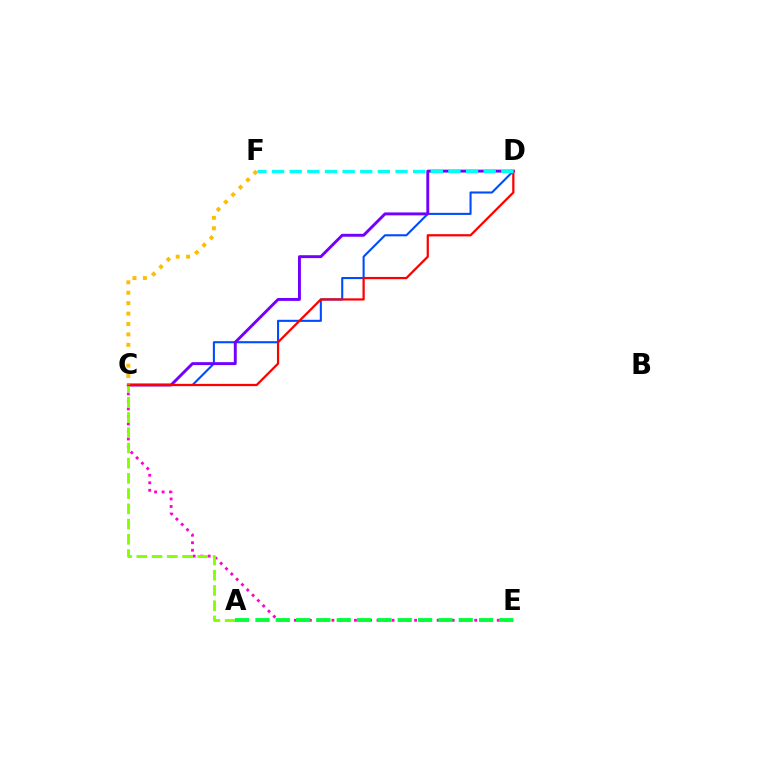{('C', 'E'): [{'color': '#ff00cf', 'line_style': 'dotted', 'thickness': 2.04}], ('C', 'D'): [{'color': '#004bff', 'line_style': 'solid', 'thickness': 1.5}, {'color': '#7200ff', 'line_style': 'solid', 'thickness': 2.1}, {'color': '#ff0000', 'line_style': 'solid', 'thickness': 1.62}], ('A', 'C'): [{'color': '#84ff00', 'line_style': 'dashed', 'thickness': 2.07}], ('C', 'F'): [{'color': '#ffbd00', 'line_style': 'dotted', 'thickness': 2.83}], ('A', 'E'): [{'color': '#00ff39', 'line_style': 'dashed', 'thickness': 2.76}], ('D', 'F'): [{'color': '#00fff6', 'line_style': 'dashed', 'thickness': 2.4}]}